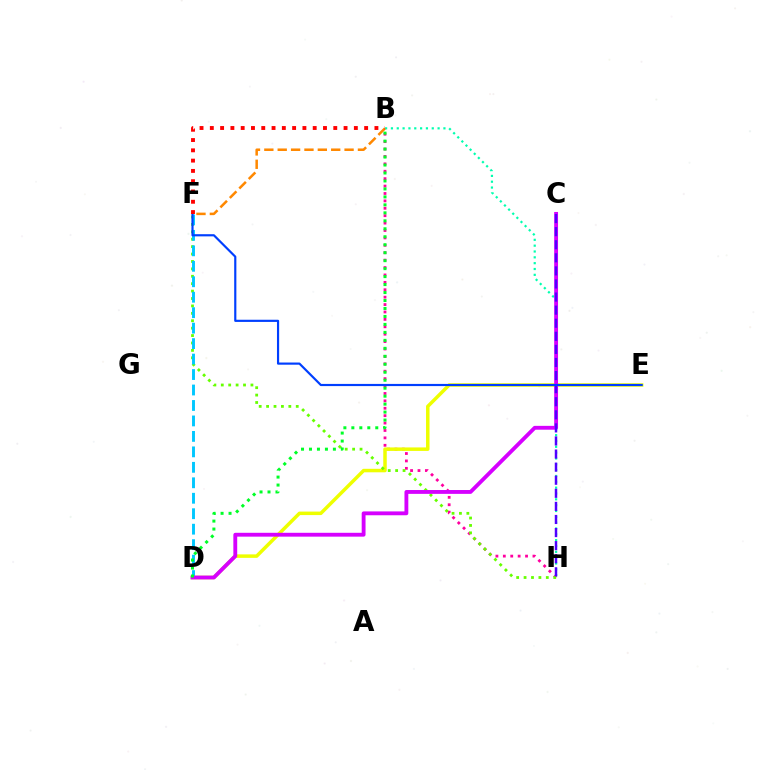{('B', 'H'): [{'color': '#ff00a0', 'line_style': 'dotted', 'thickness': 2.01}, {'color': '#00ffaf', 'line_style': 'dotted', 'thickness': 1.58}], ('D', 'E'): [{'color': '#eeff00', 'line_style': 'solid', 'thickness': 2.51}], ('F', 'H'): [{'color': '#66ff00', 'line_style': 'dotted', 'thickness': 2.01}], ('D', 'F'): [{'color': '#00c7ff', 'line_style': 'dashed', 'thickness': 2.1}], ('B', 'F'): [{'color': '#ff8800', 'line_style': 'dashed', 'thickness': 1.82}, {'color': '#ff0000', 'line_style': 'dotted', 'thickness': 2.8}], ('C', 'D'): [{'color': '#d600ff', 'line_style': 'solid', 'thickness': 2.77}], ('C', 'H'): [{'color': '#4f00ff', 'line_style': 'dashed', 'thickness': 1.78}], ('E', 'F'): [{'color': '#003fff', 'line_style': 'solid', 'thickness': 1.57}], ('B', 'D'): [{'color': '#00ff27', 'line_style': 'dotted', 'thickness': 2.17}]}